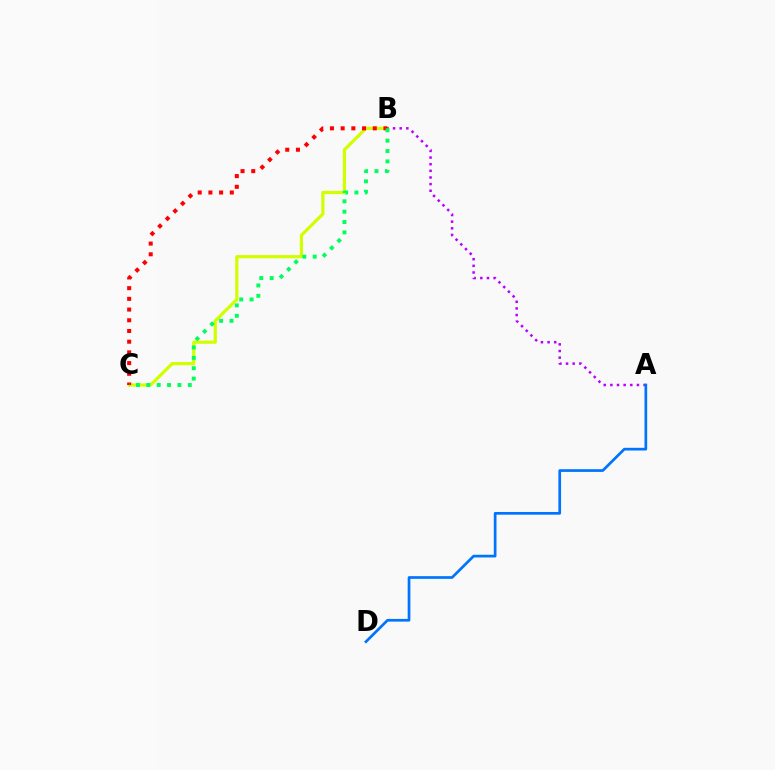{('B', 'C'): [{'color': '#d1ff00', 'line_style': 'solid', 'thickness': 2.31}, {'color': '#ff0000', 'line_style': 'dotted', 'thickness': 2.91}, {'color': '#00ff5c', 'line_style': 'dotted', 'thickness': 2.82}], ('A', 'B'): [{'color': '#b900ff', 'line_style': 'dotted', 'thickness': 1.8}], ('A', 'D'): [{'color': '#0074ff', 'line_style': 'solid', 'thickness': 1.94}]}